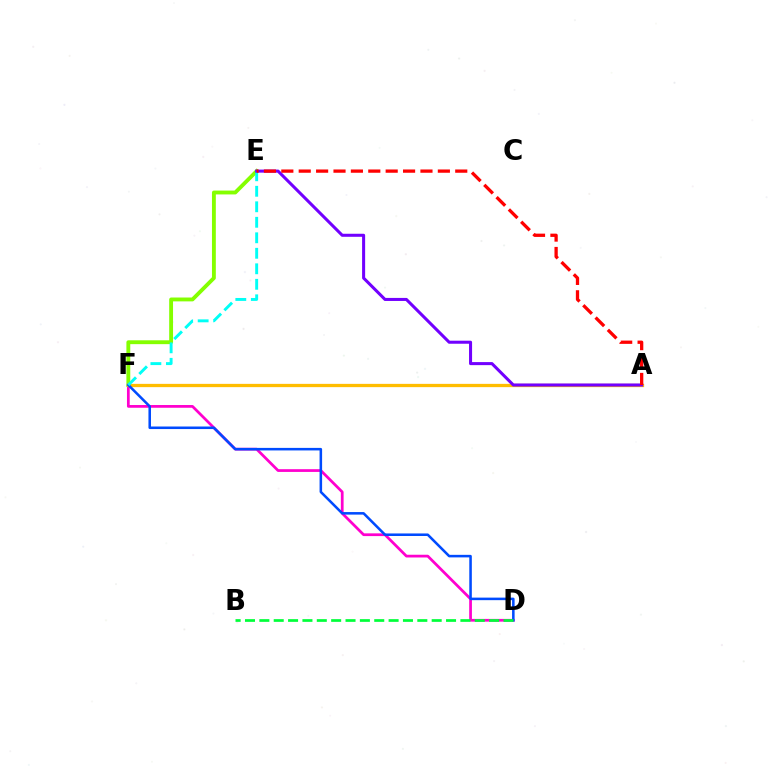{('E', 'F'): [{'color': '#84ff00', 'line_style': 'solid', 'thickness': 2.78}, {'color': '#00fff6', 'line_style': 'dashed', 'thickness': 2.11}], ('D', 'F'): [{'color': '#ff00cf', 'line_style': 'solid', 'thickness': 1.97}, {'color': '#004bff', 'line_style': 'solid', 'thickness': 1.83}], ('A', 'F'): [{'color': '#ffbd00', 'line_style': 'solid', 'thickness': 2.36}], ('B', 'D'): [{'color': '#00ff39', 'line_style': 'dashed', 'thickness': 1.95}], ('A', 'E'): [{'color': '#7200ff', 'line_style': 'solid', 'thickness': 2.19}, {'color': '#ff0000', 'line_style': 'dashed', 'thickness': 2.36}]}